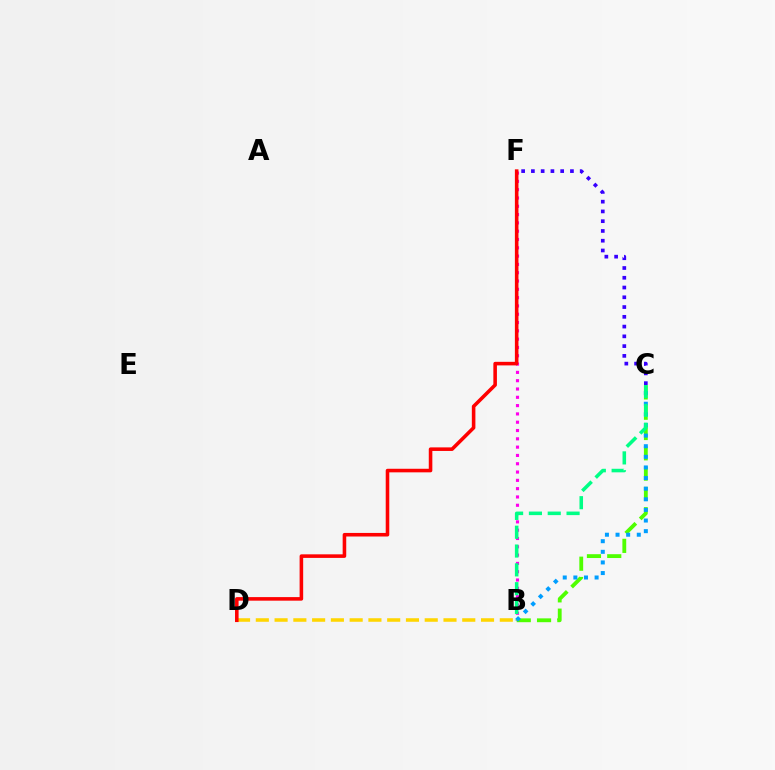{('B', 'C'): [{'color': '#4fff00', 'line_style': 'dashed', 'thickness': 2.76}, {'color': '#009eff', 'line_style': 'dotted', 'thickness': 2.89}, {'color': '#00ff86', 'line_style': 'dashed', 'thickness': 2.56}], ('B', 'F'): [{'color': '#ff00ed', 'line_style': 'dotted', 'thickness': 2.26}], ('B', 'D'): [{'color': '#ffd500', 'line_style': 'dashed', 'thickness': 2.55}], ('D', 'F'): [{'color': '#ff0000', 'line_style': 'solid', 'thickness': 2.57}], ('C', 'F'): [{'color': '#3700ff', 'line_style': 'dotted', 'thickness': 2.65}]}